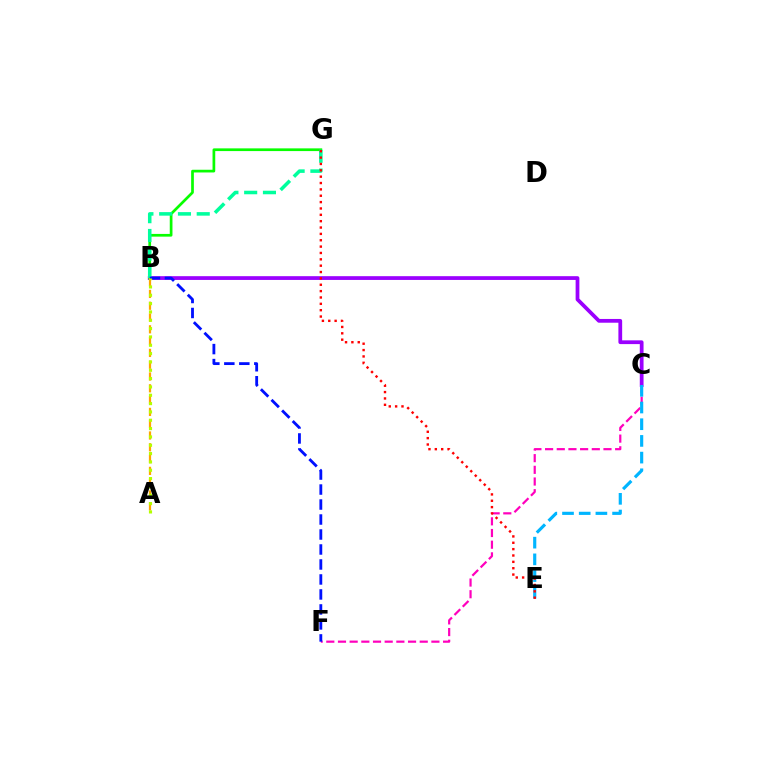{('B', 'C'): [{'color': '#9b00ff', 'line_style': 'solid', 'thickness': 2.71}], ('C', 'F'): [{'color': '#ff00bd', 'line_style': 'dashed', 'thickness': 1.59}], ('B', 'G'): [{'color': '#08ff00', 'line_style': 'solid', 'thickness': 1.95}, {'color': '#00ff9d', 'line_style': 'dashed', 'thickness': 2.55}], ('C', 'E'): [{'color': '#00b5ff', 'line_style': 'dashed', 'thickness': 2.27}], ('E', 'G'): [{'color': '#ff0000', 'line_style': 'dotted', 'thickness': 1.73}], ('A', 'B'): [{'color': '#ffa500', 'line_style': 'dashed', 'thickness': 1.6}, {'color': '#b3ff00', 'line_style': 'dotted', 'thickness': 2.26}], ('B', 'F'): [{'color': '#0010ff', 'line_style': 'dashed', 'thickness': 2.04}]}